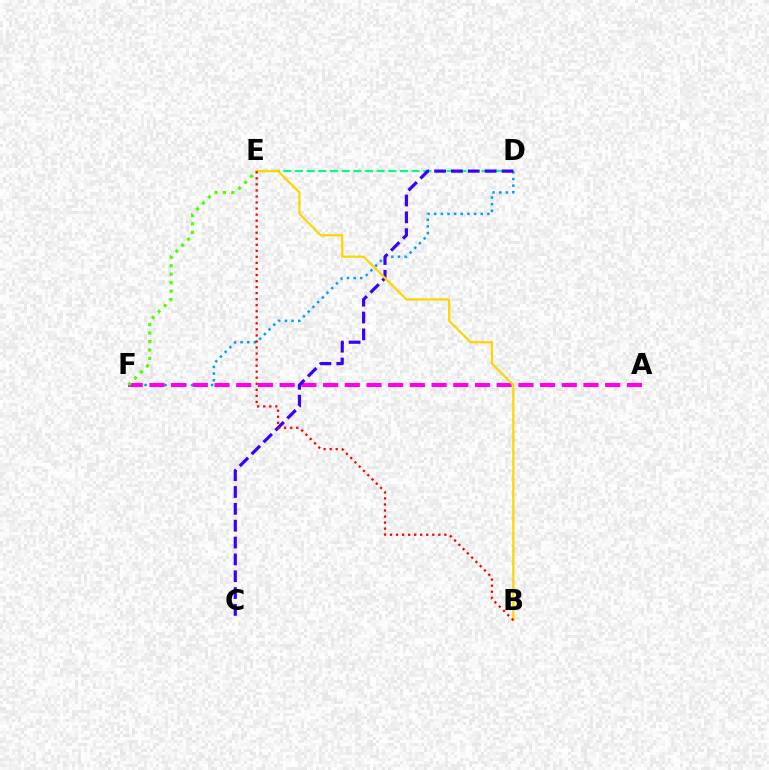{('D', 'F'): [{'color': '#009eff', 'line_style': 'dotted', 'thickness': 1.81}], ('D', 'E'): [{'color': '#00ff86', 'line_style': 'dashed', 'thickness': 1.58}], ('A', 'F'): [{'color': '#ff00ed', 'line_style': 'dashed', 'thickness': 2.95}], ('C', 'D'): [{'color': '#3700ff', 'line_style': 'dashed', 'thickness': 2.29}], ('E', 'F'): [{'color': '#4fff00', 'line_style': 'dotted', 'thickness': 2.3}], ('B', 'E'): [{'color': '#ffd500', 'line_style': 'solid', 'thickness': 1.6}, {'color': '#ff0000', 'line_style': 'dotted', 'thickness': 1.64}]}